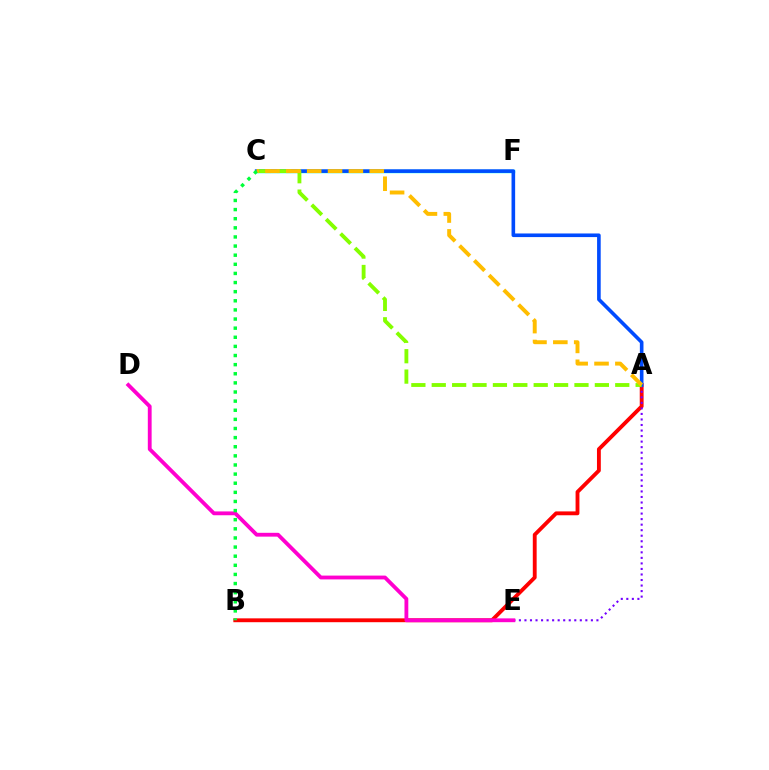{('A', 'B'): [{'color': '#ff0000', 'line_style': 'solid', 'thickness': 2.77}], ('A', 'E'): [{'color': '#7200ff', 'line_style': 'dotted', 'thickness': 1.5}], ('C', 'F'): [{'color': '#00fff6', 'line_style': 'solid', 'thickness': 2.48}], ('A', 'C'): [{'color': '#004bff', 'line_style': 'solid', 'thickness': 2.6}, {'color': '#84ff00', 'line_style': 'dashed', 'thickness': 2.77}, {'color': '#ffbd00', 'line_style': 'dashed', 'thickness': 2.83}], ('D', 'E'): [{'color': '#ff00cf', 'line_style': 'solid', 'thickness': 2.75}], ('B', 'C'): [{'color': '#00ff39', 'line_style': 'dotted', 'thickness': 2.48}]}